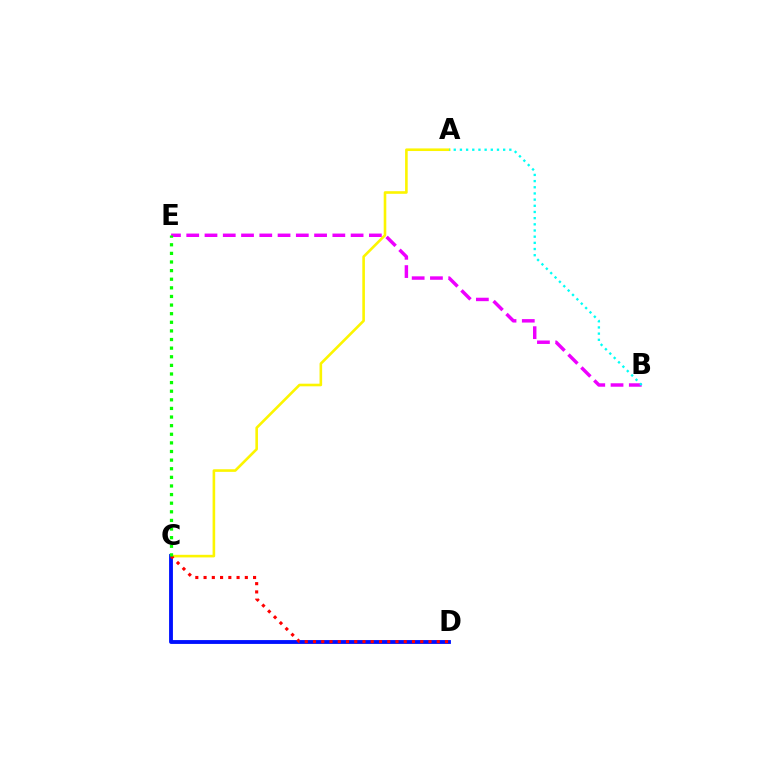{('A', 'C'): [{'color': '#fcf500', 'line_style': 'solid', 'thickness': 1.88}], ('B', 'E'): [{'color': '#ee00ff', 'line_style': 'dashed', 'thickness': 2.48}], ('C', 'D'): [{'color': '#0010ff', 'line_style': 'solid', 'thickness': 2.76}, {'color': '#ff0000', 'line_style': 'dotted', 'thickness': 2.24}], ('C', 'E'): [{'color': '#08ff00', 'line_style': 'dotted', 'thickness': 2.34}], ('A', 'B'): [{'color': '#00fff6', 'line_style': 'dotted', 'thickness': 1.68}]}